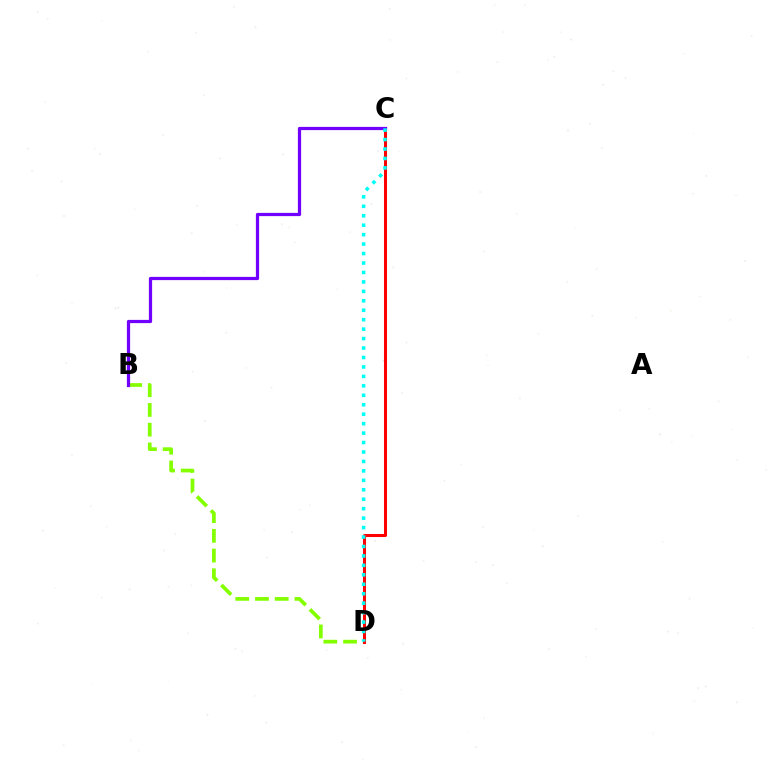{('B', 'D'): [{'color': '#84ff00', 'line_style': 'dashed', 'thickness': 2.68}], ('C', 'D'): [{'color': '#ff0000', 'line_style': 'solid', 'thickness': 2.18}, {'color': '#00fff6', 'line_style': 'dotted', 'thickness': 2.57}], ('B', 'C'): [{'color': '#7200ff', 'line_style': 'solid', 'thickness': 2.32}]}